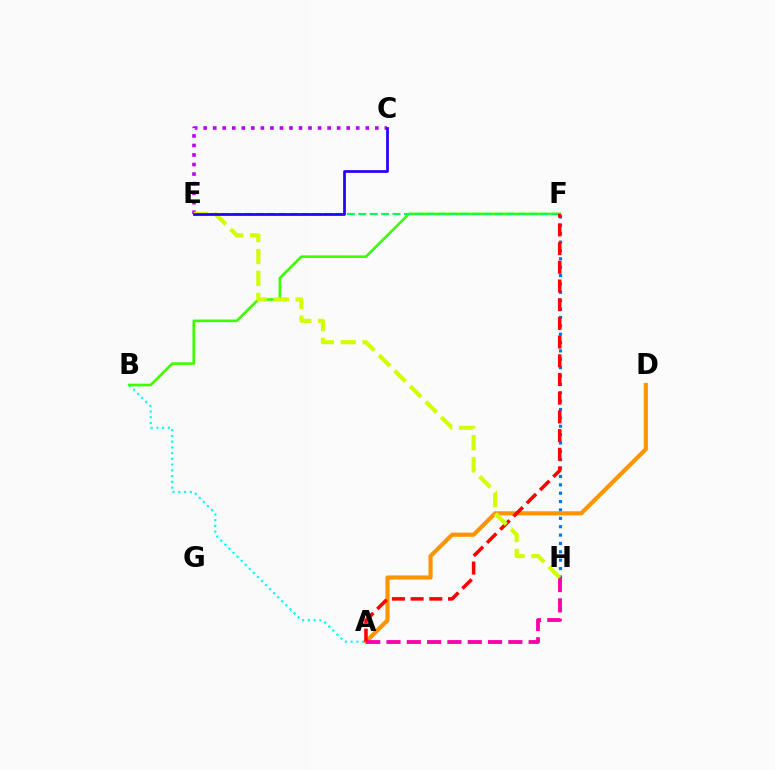{('A', 'B'): [{'color': '#00fff6', 'line_style': 'dotted', 'thickness': 1.56}], ('F', 'H'): [{'color': '#0074ff', 'line_style': 'dotted', 'thickness': 2.27}], ('C', 'E'): [{'color': '#b900ff', 'line_style': 'dotted', 'thickness': 2.59}, {'color': '#2500ff', 'line_style': 'solid', 'thickness': 1.97}], ('B', 'F'): [{'color': '#3dff00', 'line_style': 'solid', 'thickness': 1.89}], ('E', 'F'): [{'color': '#00ff5c', 'line_style': 'dashed', 'thickness': 1.55}], ('A', 'D'): [{'color': '#ff9400', 'line_style': 'solid', 'thickness': 2.99}], ('A', 'H'): [{'color': '#ff00ac', 'line_style': 'dashed', 'thickness': 2.76}], ('A', 'F'): [{'color': '#ff0000', 'line_style': 'dashed', 'thickness': 2.54}], ('E', 'H'): [{'color': '#d1ff00', 'line_style': 'dashed', 'thickness': 2.98}]}